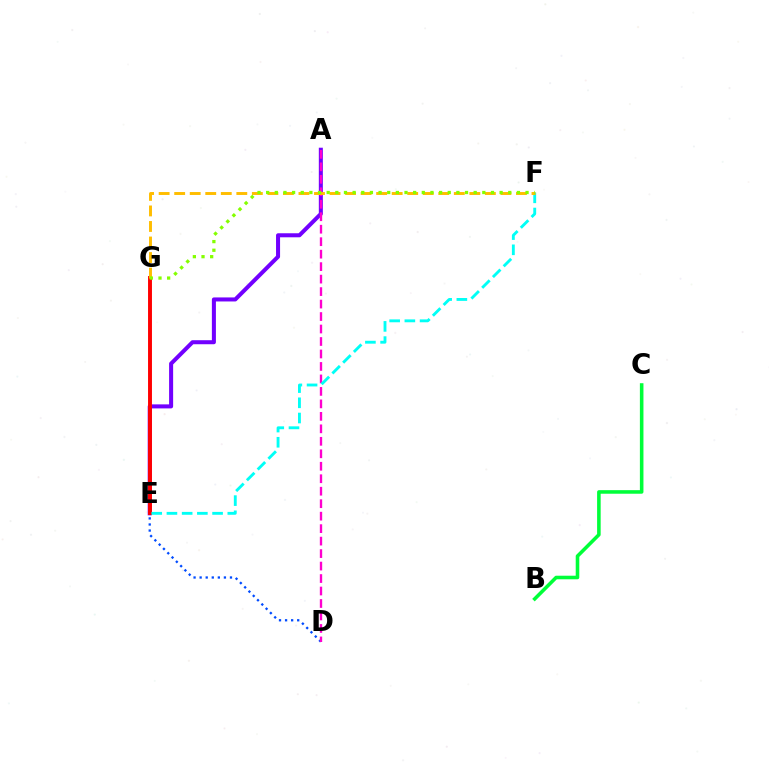{('A', 'E'): [{'color': '#7200ff', 'line_style': 'solid', 'thickness': 2.9}], ('D', 'E'): [{'color': '#004bff', 'line_style': 'dotted', 'thickness': 1.65}], ('A', 'D'): [{'color': '#ff00cf', 'line_style': 'dashed', 'thickness': 1.69}], ('B', 'C'): [{'color': '#00ff39', 'line_style': 'solid', 'thickness': 2.57}], ('E', 'G'): [{'color': '#ff0000', 'line_style': 'solid', 'thickness': 2.82}], ('E', 'F'): [{'color': '#00fff6', 'line_style': 'dashed', 'thickness': 2.07}], ('F', 'G'): [{'color': '#ffbd00', 'line_style': 'dashed', 'thickness': 2.11}, {'color': '#84ff00', 'line_style': 'dotted', 'thickness': 2.35}]}